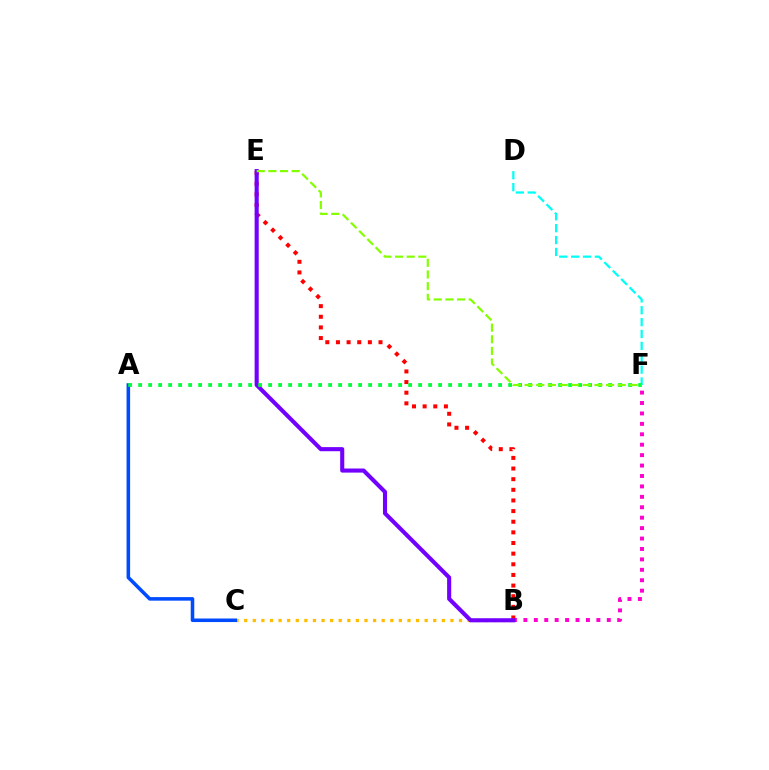{('D', 'F'): [{'color': '#00fff6', 'line_style': 'dashed', 'thickness': 1.61}], ('B', 'C'): [{'color': '#ffbd00', 'line_style': 'dotted', 'thickness': 2.33}], ('B', 'F'): [{'color': '#ff00cf', 'line_style': 'dotted', 'thickness': 2.83}], ('A', 'C'): [{'color': '#004bff', 'line_style': 'solid', 'thickness': 2.56}], ('B', 'E'): [{'color': '#ff0000', 'line_style': 'dotted', 'thickness': 2.89}, {'color': '#7200ff', 'line_style': 'solid', 'thickness': 2.95}], ('A', 'F'): [{'color': '#00ff39', 'line_style': 'dotted', 'thickness': 2.72}], ('E', 'F'): [{'color': '#84ff00', 'line_style': 'dashed', 'thickness': 1.58}]}